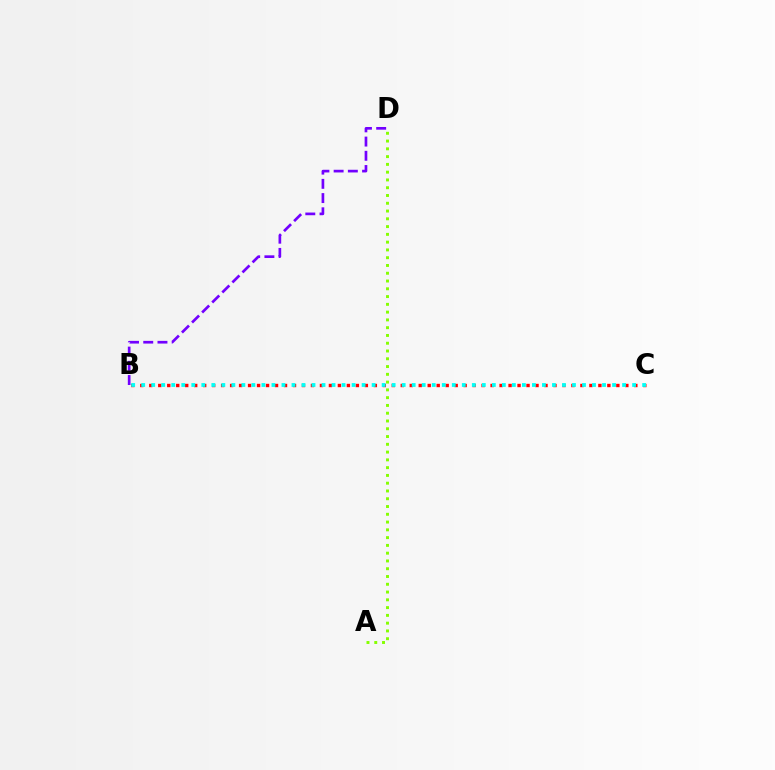{('B', 'D'): [{'color': '#7200ff', 'line_style': 'dashed', 'thickness': 1.93}], ('B', 'C'): [{'color': '#ff0000', 'line_style': 'dotted', 'thickness': 2.44}, {'color': '#00fff6', 'line_style': 'dotted', 'thickness': 2.72}], ('A', 'D'): [{'color': '#84ff00', 'line_style': 'dotted', 'thickness': 2.11}]}